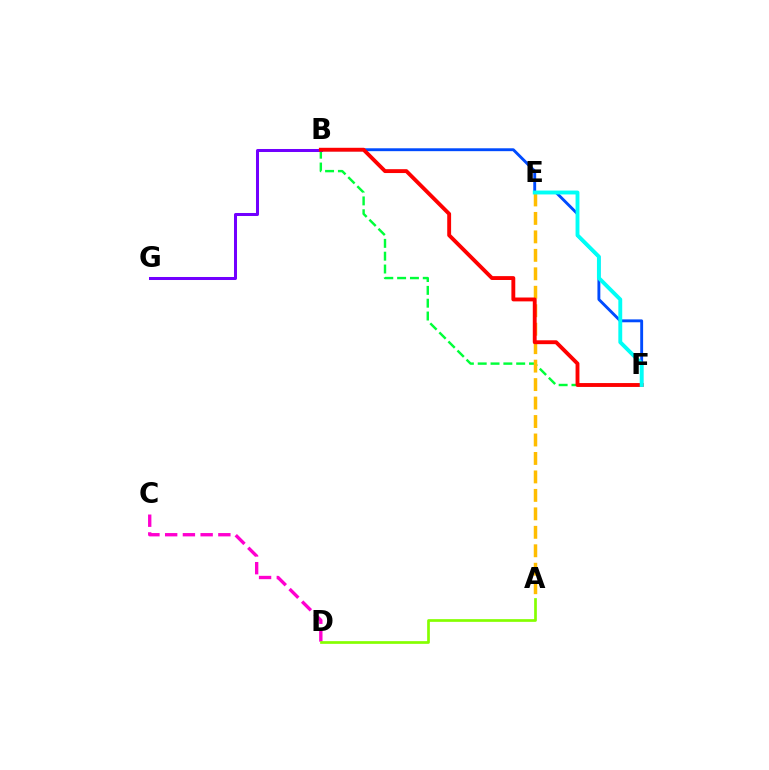{('B', 'F'): [{'color': '#00ff39', 'line_style': 'dashed', 'thickness': 1.74}, {'color': '#004bff', 'line_style': 'solid', 'thickness': 2.08}, {'color': '#ff0000', 'line_style': 'solid', 'thickness': 2.79}], ('B', 'G'): [{'color': '#7200ff', 'line_style': 'solid', 'thickness': 2.17}], ('A', 'E'): [{'color': '#ffbd00', 'line_style': 'dashed', 'thickness': 2.51}], ('C', 'D'): [{'color': '#ff00cf', 'line_style': 'dashed', 'thickness': 2.41}], ('A', 'D'): [{'color': '#84ff00', 'line_style': 'solid', 'thickness': 1.95}], ('E', 'F'): [{'color': '#00fff6', 'line_style': 'solid', 'thickness': 2.79}]}